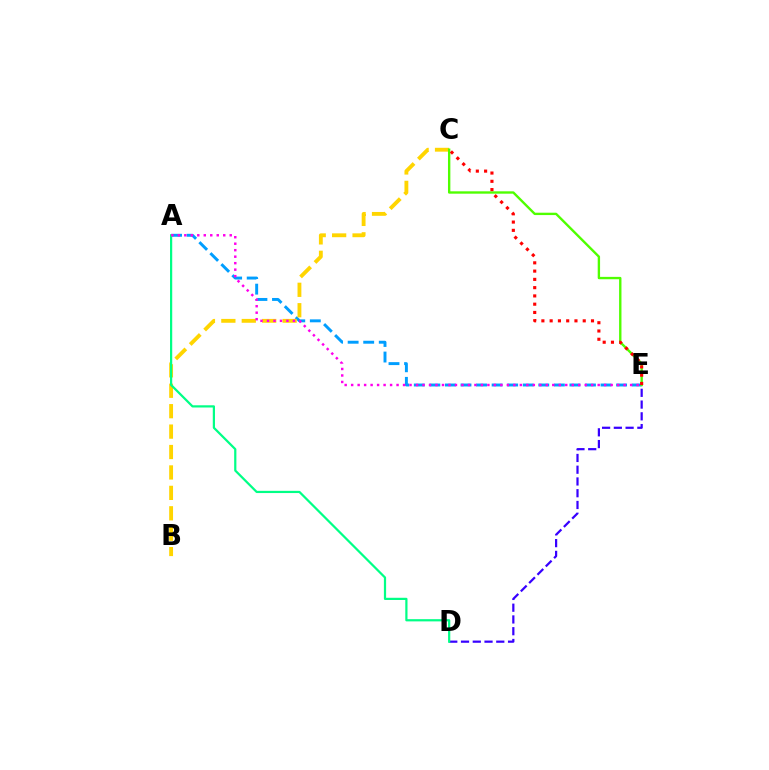{('D', 'E'): [{'color': '#3700ff', 'line_style': 'dashed', 'thickness': 1.6}], ('A', 'E'): [{'color': '#009eff', 'line_style': 'dashed', 'thickness': 2.11}, {'color': '#ff00ed', 'line_style': 'dotted', 'thickness': 1.76}], ('B', 'C'): [{'color': '#ffd500', 'line_style': 'dashed', 'thickness': 2.77}], ('A', 'D'): [{'color': '#00ff86', 'line_style': 'solid', 'thickness': 1.6}], ('C', 'E'): [{'color': '#4fff00', 'line_style': 'solid', 'thickness': 1.71}, {'color': '#ff0000', 'line_style': 'dotted', 'thickness': 2.25}]}